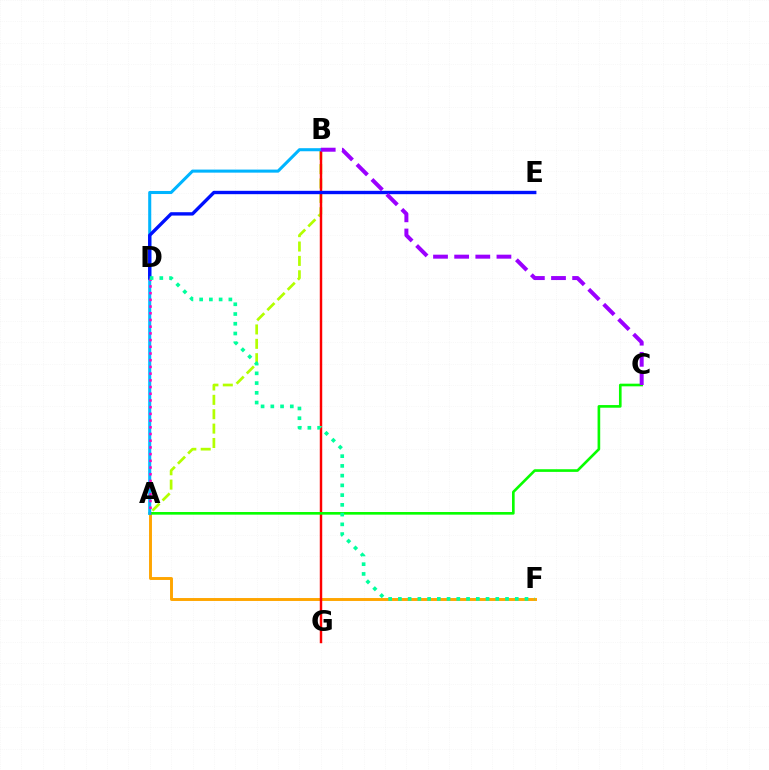{('A', 'F'): [{'color': '#ffa500', 'line_style': 'solid', 'thickness': 2.1}], ('A', 'B'): [{'color': '#b3ff00', 'line_style': 'dashed', 'thickness': 1.95}, {'color': '#00b5ff', 'line_style': 'solid', 'thickness': 2.2}], ('B', 'G'): [{'color': '#ff0000', 'line_style': 'solid', 'thickness': 1.76}], ('A', 'C'): [{'color': '#08ff00', 'line_style': 'solid', 'thickness': 1.9}], ('D', 'E'): [{'color': '#0010ff', 'line_style': 'solid', 'thickness': 2.42}], ('B', 'C'): [{'color': '#9b00ff', 'line_style': 'dashed', 'thickness': 2.87}], ('A', 'D'): [{'color': '#ff00bd', 'line_style': 'dotted', 'thickness': 1.82}], ('D', 'F'): [{'color': '#00ff9d', 'line_style': 'dotted', 'thickness': 2.65}]}